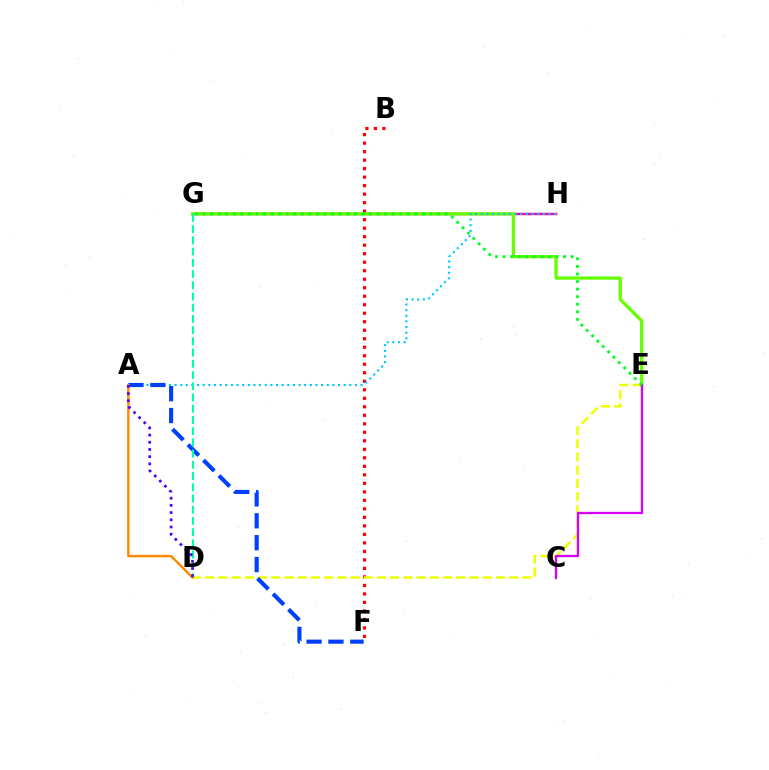{('B', 'F'): [{'color': '#ff0000', 'line_style': 'dotted', 'thickness': 2.31}], ('G', 'H'): [{'color': '#ff00a0', 'line_style': 'solid', 'thickness': 1.77}], ('E', 'G'): [{'color': '#66ff00', 'line_style': 'solid', 'thickness': 2.36}, {'color': '#00ff27', 'line_style': 'dotted', 'thickness': 2.06}], ('A', 'H'): [{'color': '#00c7ff', 'line_style': 'dotted', 'thickness': 1.53}], ('D', 'E'): [{'color': '#eeff00', 'line_style': 'dashed', 'thickness': 1.8}], ('A', 'F'): [{'color': '#003fff', 'line_style': 'dashed', 'thickness': 2.97}], ('C', 'E'): [{'color': '#d600ff', 'line_style': 'solid', 'thickness': 1.66}], ('D', 'G'): [{'color': '#00ffaf', 'line_style': 'dashed', 'thickness': 1.52}], ('A', 'D'): [{'color': '#ff8800', 'line_style': 'solid', 'thickness': 1.74}, {'color': '#4f00ff', 'line_style': 'dotted', 'thickness': 1.96}]}